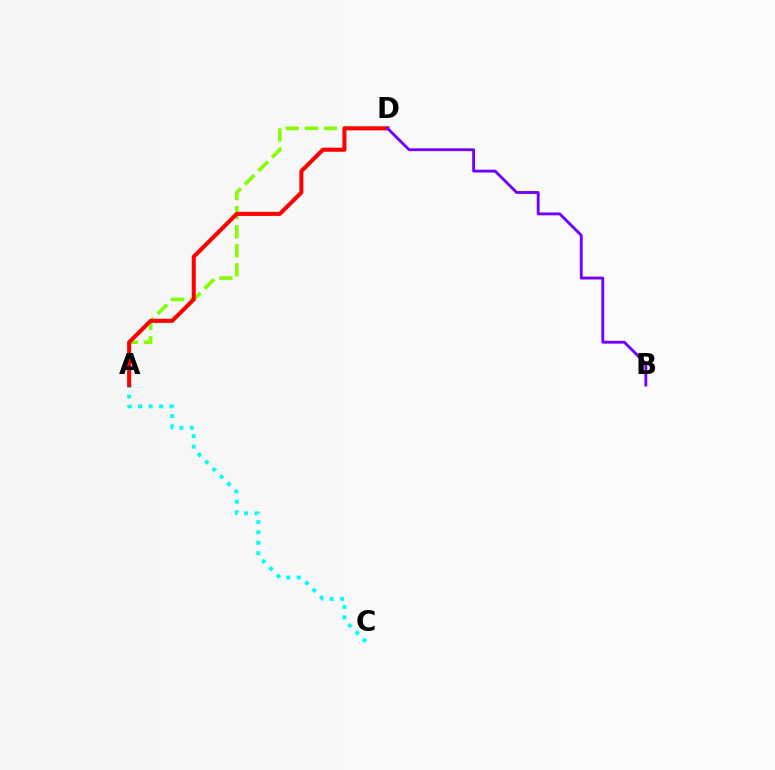{('A', 'D'): [{'color': '#84ff00', 'line_style': 'dashed', 'thickness': 2.59}, {'color': '#ff0000', 'line_style': 'solid', 'thickness': 2.92}], ('A', 'C'): [{'color': '#00fff6', 'line_style': 'dotted', 'thickness': 2.83}], ('B', 'D'): [{'color': '#7200ff', 'line_style': 'solid', 'thickness': 2.06}]}